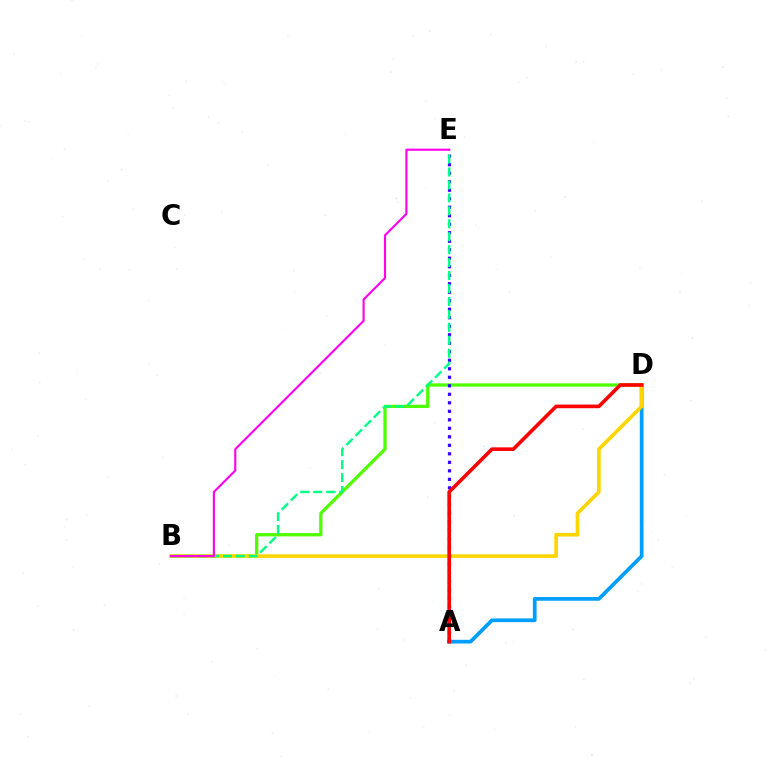{('A', 'D'): [{'color': '#009eff', 'line_style': 'solid', 'thickness': 2.68}, {'color': '#ff0000', 'line_style': 'solid', 'thickness': 2.6}], ('B', 'D'): [{'color': '#4fff00', 'line_style': 'solid', 'thickness': 2.35}, {'color': '#ffd500', 'line_style': 'solid', 'thickness': 2.65}], ('A', 'E'): [{'color': '#3700ff', 'line_style': 'dotted', 'thickness': 2.31}], ('B', 'E'): [{'color': '#00ff86', 'line_style': 'dashed', 'thickness': 1.76}, {'color': '#ff00ed', 'line_style': 'solid', 'thickness': 1.54}]}